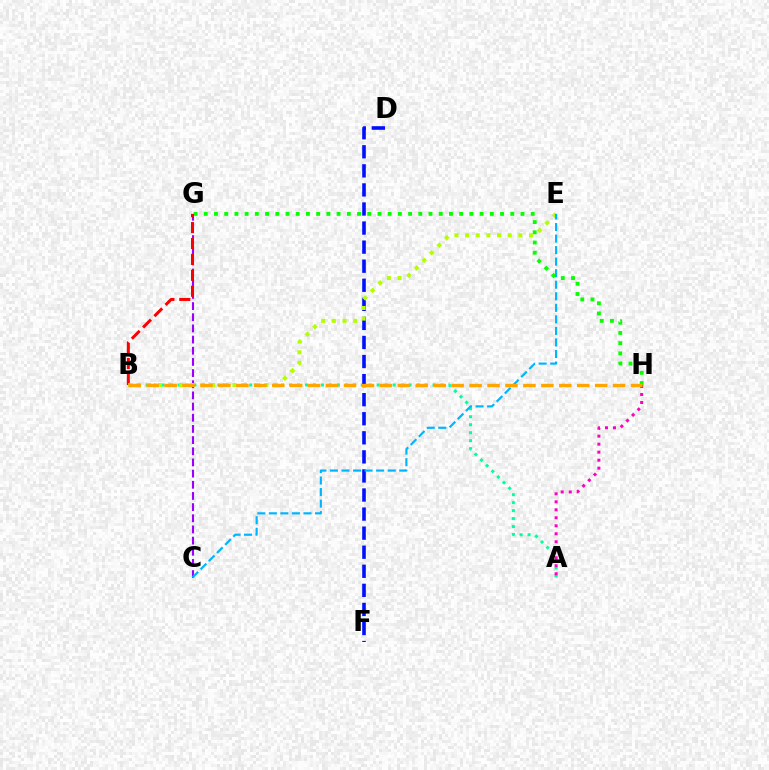{('C', 'G'): [{'color': '#9b00ff', 'line_style': 'dashed', 'thickness': 1.52}], ('A', 'B'): [{'color': '#00ff9d', 'line_style': 'dotted', 'thickness': 2.17}], ('G', 'H'): [{'color': '#08ff00', 'line_style': 'dotted', 'thickness': 2.78}], ('B', 'G'): [{'color': '#ff0000', 'line_style': 'dashed', 'thickness': 2.16}], ('A', 'H'): [{'color': '#ff00bd', 'line_style': 'dotted', 'thickness': 2.17}], ('D', 'F'): [{'color': '#0010ff', 'line_style': 'dashed', 'thickness': 2.59}], ('B', 'E'): [{'color': '#b3ff00', 'line_style': 'dotted', 'thickness': 2.9}], ('C', 'E'): [{'color': '#00b5ff', 'line_style': 'dashed', 'thickness': 1.57}], ('B', 'H'): [{'color': '#ffa500', 'line_style': 'dashed', 'thickness': 2.44}]}